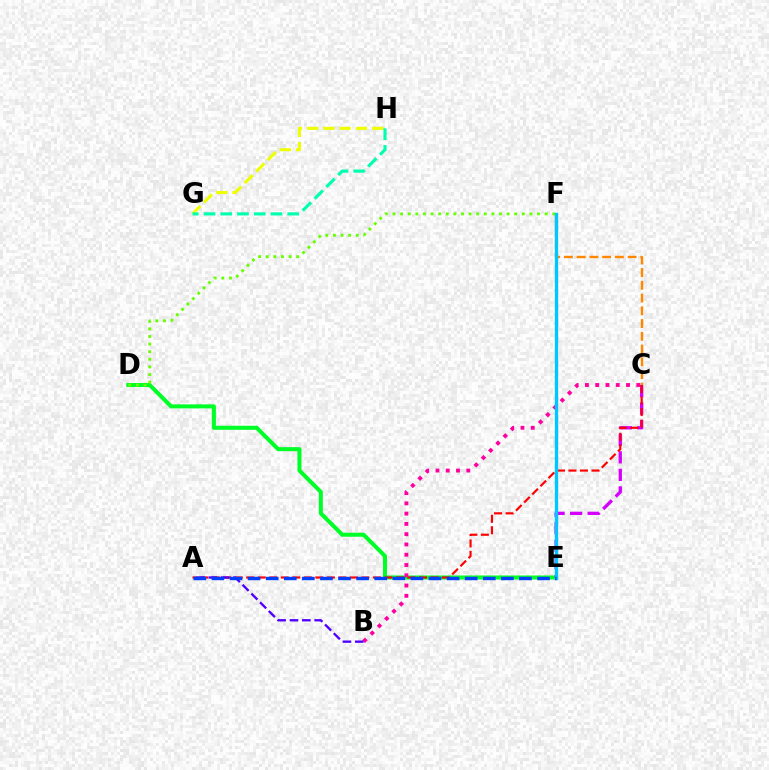{('D', 'E'): [{'color': '#00ff27', 'line_style': 'solid', 'thickness': 2.91}], ('C', 'E'): [{'color': '#d600ff', 'line_style': 'dashed', 'thickness': 2.38}], ('G', 'H'): [{'color': '#eeff00', 'line_style': 'dashed', 'thickness': 2.21}, {'color': '#00ffaf', 'line_style': 'dashed', 'thickness': 2.27}], ('D', 'F'): [{'color': '#66ff00', 'line_style': 'dotted', 'thickness': 2.07}], ('A', 'C'): [{'color': '#ff0000', 'line_style': 'dashed', 'thickness': 1.56}], ('C', 'F'): [{'color': '#ff8800', 'line_style': 'dashed', 'thickness': 1.73}], ('B', 'C'): [{'color': '#ff00a0', 'line_style': 'dotted', 'thickness': 2.79}], ('E', 'F'): [{'color': '#00c7ff', 'line_style': 'solid', 'thickness': 2.41}], ('A', 'B'): [{'color': '#4f00ff', 'line_style': 'dashed', 'thickness': 1.68}], ('A', 'E'): [{'color': '#003fff', 'line_style': 'dashed', 'thickness': 2.46}]}